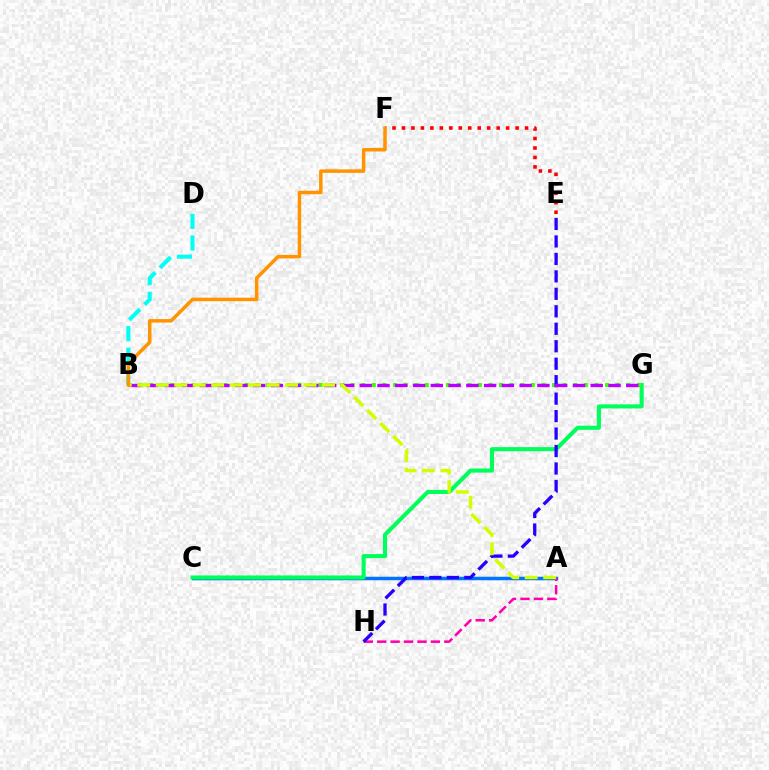{('B', 'D'): [{'color': '#00fff6', 'line_style': 'dashed', 'thickness': 2.94}], ('A', 'C'): [{'color': '#0074ff', 'line_style': 'solid', 'thickness': 2.52}], ('C', 'G'): [{'color': '#00ff5c', 'line_style': 'solid', 'thickness': 2.94}], ('A', 'H'): [{'color': '#ff00ac', 'line_style': 'dashed', 'thickness': 1.82}], ('B', 'G'): [{'color': '#3dff00', 'line_style': 'dotted', 'thickness': 2.88}, {'color': '#b900ff', 'line_style': 'dashed', 'thickness': 2.41}], ('E', 'H'): [{'color': '#2500ff', 'line_style': 'dashed', 'thickness': 2.37}], ('E', 'F'): [{'color': '#ff0000', 'line_style': 'dotted', 'thickness': 2.57}], ('A', 'B'): [{'color': '#d1ff00', 'line_style': 'dashed', 'thickness': 2.51}], ('B', 'F'): [{'color': '#ff9400', 'line_style': 'solid', 'thickness': 2.52}]}